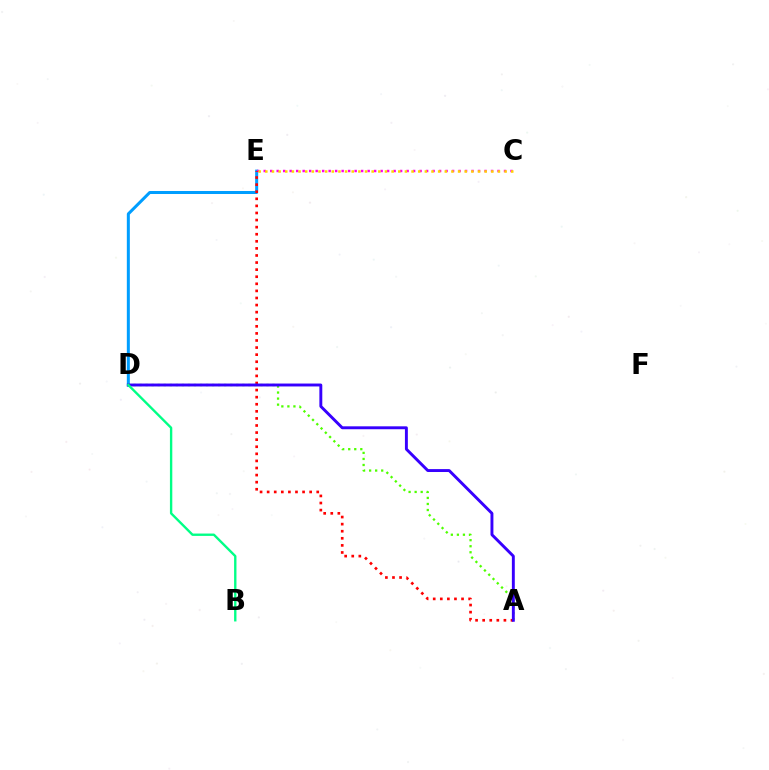{('D', 'E'): [{'color': '#009eff', 'line_style': 'solid', 'thickness': 2.17}], ('C', 'E'): [{'color': '#ff00ed', 'line_style': 'dotted', 'thickness': 1.76}, {'color': '#ffd500', 'line_style': 'dotted', 'thickness': 1.81}], ('A', 'E'): [{'color': '#ff0000', 'line_style': 'dotted', 'thickness': 1.92}], ('A', 'D'): [{'color': '#4fff00', 'line_style': 'dotted', 'thickness': 1.64}, {'color': '#3700ff', 'line_style': 'solid', 'thickness': 2.1}], ('B', 'D'): [{'color': '#00ff86', 'line_style': 'solid', 'thickness': 1.71}]}